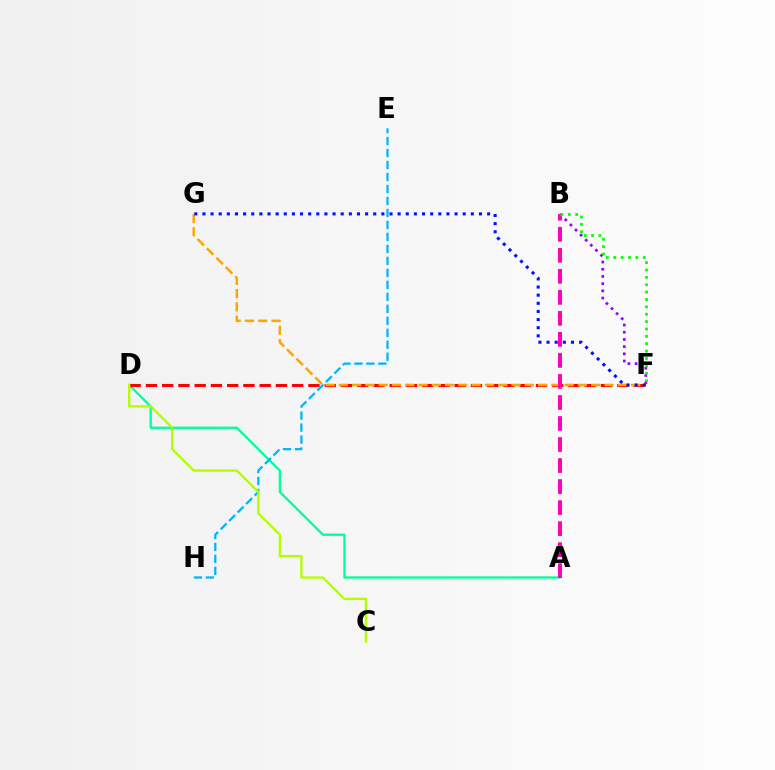{('A', 'D'): [{'color': '#00ff9d', 'line_style': 'solid', 'thickness': 1.66}], ('D', 'F'): [{'color': '#ff0000', 'line_style': 'dashed', 'thickness': 2.21}], ('B', 'F'): [{'color': '#9b00ff', 'line_style': 'dotted', 'thickness': 1.95}, {'color': '#08ff00', 'line_style': 'dotted', 'thickness': 2.0}], ('E', 'H'): [{'color': '#00b5ff', 'line_style': 'dashed', 'thickness': 1.63}], ('F', 'G'): [{'color': '#ffa500', 'line_style': 'dashed', 'thickness': 1.81}, {'color': '#0010ff', 'line_style': 'dotted', 'thickness': 2.21}], ('C', 'D'): [{'color': '#b3ff00', 'line_style': 'solid', 'thickness': 1.68}], ('A', 'B'): [{'color': '#ff00bd', 'line_style': 'dashed', 'thickness': 2.86}]}